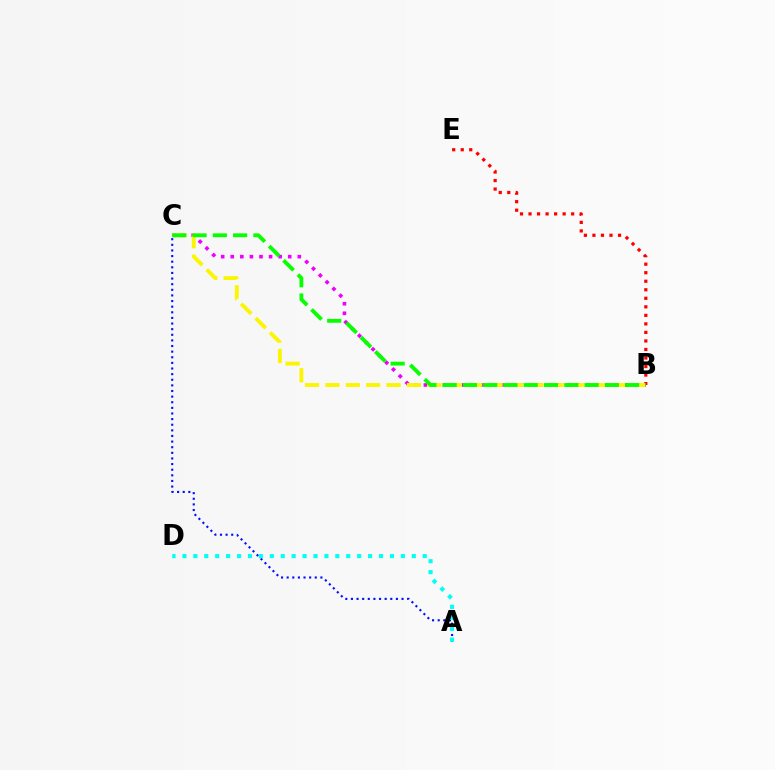{('A', 'C'): [{'color': '#0010ff', 'line_style': 'dotted', 'thickness': 1.53}], ('A', 'D'): [{'color': '#00fff6', 'line_style': 'dotted', 'thickness': 2.97}], ('B', 'C'): [{'color': '#ee00ff', 'line_style': 'dotted', 'thickness': 2.6}, {'color': '#fcf500', 'line_style': 'dashed', 'thickness': 2.77}, {'color': '#08ff00', 'line_style': 'dashed', 'thickness': 2.75}], ('B', 'E'): [{'color': '#ff0000', 'line_style': 'dotted', 'thickness': 2.32}]}